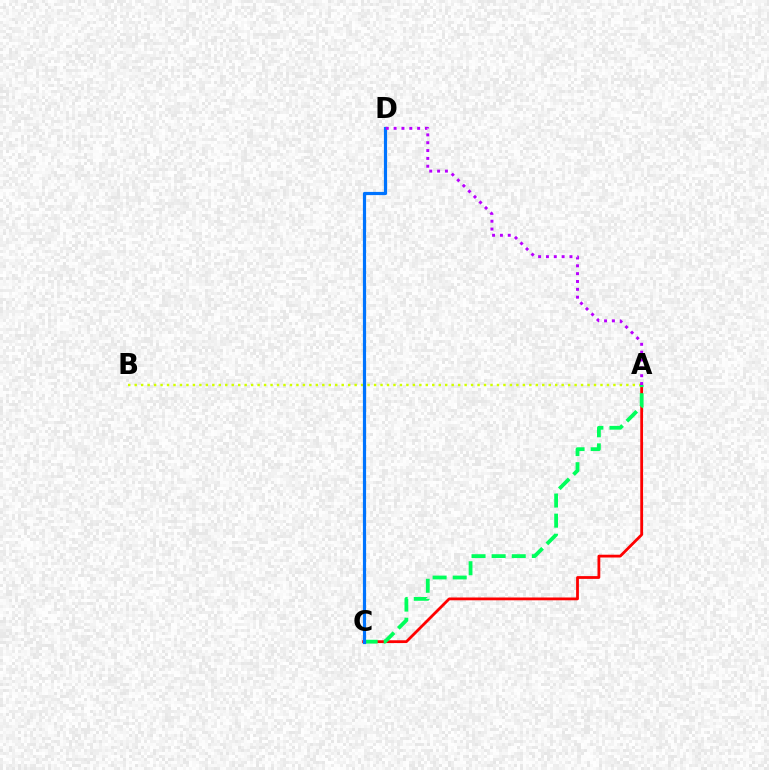{('A', 'B'): [{'color': '#d1ff00', 'line_style': 'dotted', 'thickness': 1.76}], ('A', 'C'): [{'color': '#ff0000', 'line_style': 'solid', 'thickness': 2.01}, {'color': '#00ff5c', 'line_style': 'dashed', 'thickness': 2.73}], ('C', 'D'): [{'color': '#0074ff', 'line_style': 'solid', 'thickness': 2.29}], ('A', 'D'): [{'color': '#b900ff', 'line_style': 'dotted', 'thickness': 2.13}]}